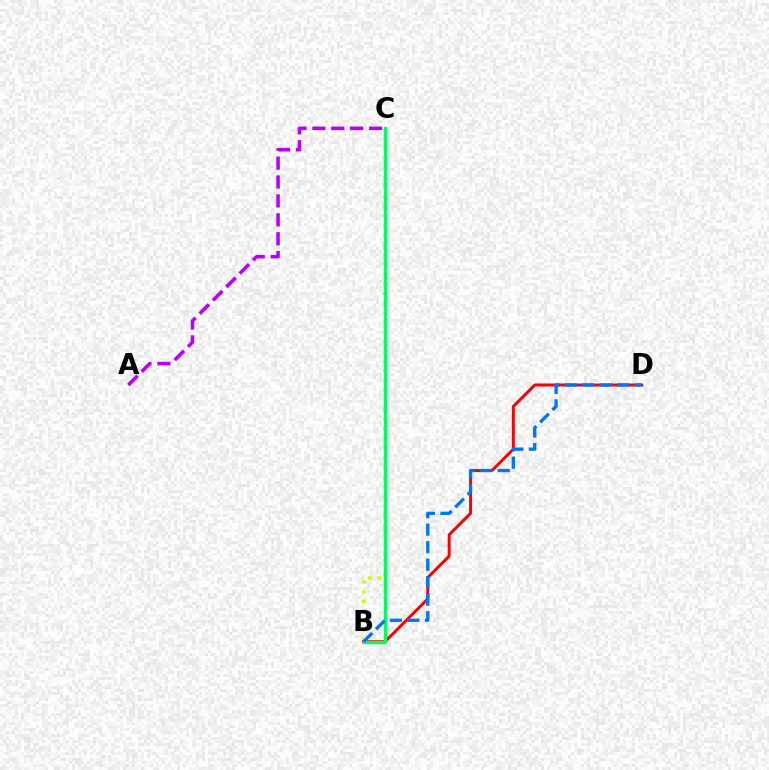{('B', 'C'): [{'color': '#d1ff00', 'line_style': 'dotted', 'thickness': 2.63}, {'color': '#00ff5c', 'line_style': 'solid', 'thickness': 2.43}], ('B', 'D'): [{'color': '#ff0000', 'line_style': 'solid', 'thickness': 2.13}, {'color': '#0074ff', 'line_style': 'dashed', 'thickness': 2.38}], ('A', 'C'): [{'color': '#b900ff', 'line_style': 'dashed', 'thickness': 2.57}]}